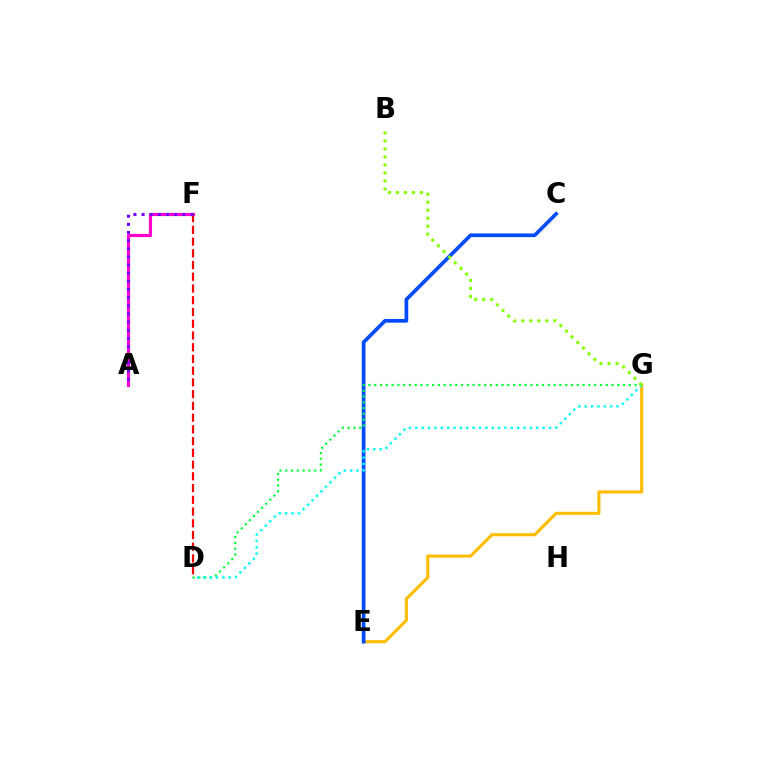{('E', 'G'): [{'color': '#ffbd00', 'line_style': 'solid', 'thickness': 2.25}], ('C', 'E'): [{'color': '#004bff', 'line_style': 'solid', 'thickness': 2.65}], ('A', 'F'): [{'color': '#ff00cf', 'line_style': 'solid', 'thickness': 2.26}, {'color': '#7200ff', 'line_style': 'dotted', 'thickness': 2.21}], ('D', 'G'): [{'color': '#00ff39', 'line_style': 'dotted', 'thickness': 1.57}, {'color': '#00fff6', 'line_style': 'dotted', 'thickness': 1.73}], ('B', 'G'): [{'color': '#84ff00', 'line_style': 'dotted', 'thickness': 2.17}], ('D', 'F'): [{'color': '#ff0000', 'line_style': 'dashed', 'thickness': 1.59}]}